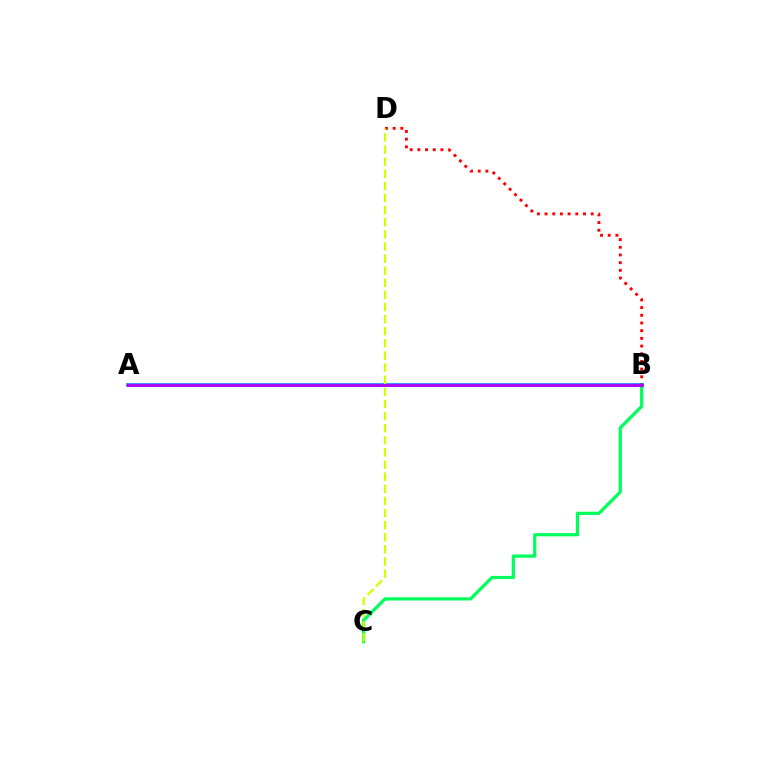{('B', 'C'): [{'color': '#00ff5c', 'line_style': 'solid', 'thickness': 2.32}], ('B', 'D'): [{'color': '#ff0000', 'line_style': 'dotted', 'thickness': 2.09}], ('A', 'B'): [{'color': '#0074ff', 'line_style': 'solid', 'thickness': 2.57}, {'color': '#b900ff', 'line_style': 'solid', 'thickness': 1.97}], ('C', 'D'): [{'color': '#d1ff00', 'line_style': 'dashed', 'thickness': 1.65}]}